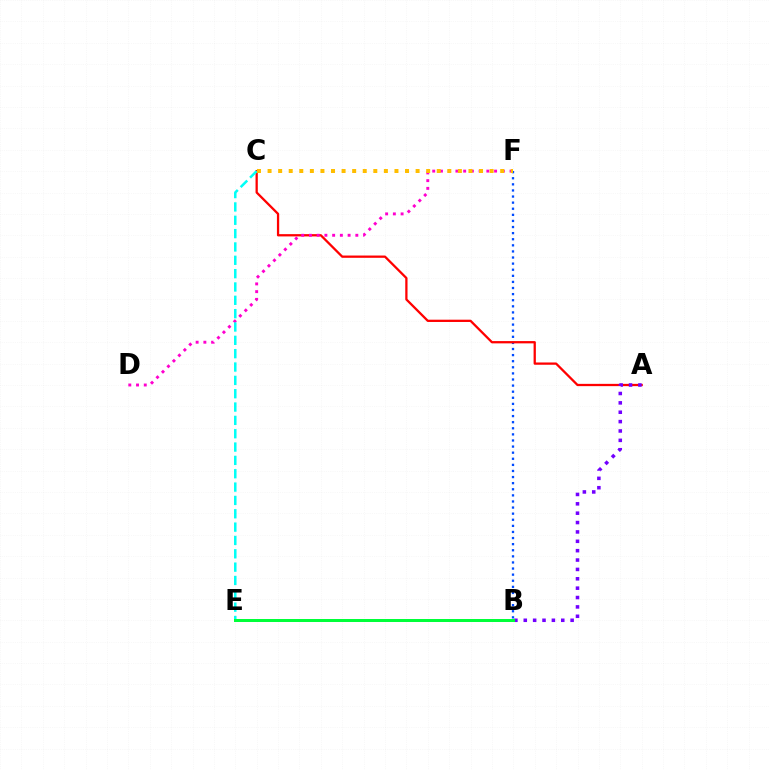{('B', 'F'): [{'color': '#004bff', 'line_style': 'dotted', 'thickness': 1.66}], ('A', 'C'): [{'color': '#ff0000', 'line_style': 'solid', 'thickness': 1.64}], ('A', 'B'): [{'color': '#7200ff', 'line_style': 'dotted', 'thickness': 2.55}], ('B', 'E'): [{'color': '#84ff00', 'line_style': 'dashed', 'thickness': 2.05}, {'color': '#00ff39', 'line_style': 'solid', 'thickness': 2.16}], ('D', 'F'): [{'color': '#ff00cf', 'line_style': 'dotted', 'thickness': 2.1}], ('C', 'E'): [{'color': '#00fff6', 'line_style': 'dashed', 'thickness': 1.81}], ('C', 'F'): [{'color': '#ffbd00', 'line_style': 'dotted', 'thickness': 2.87}]}